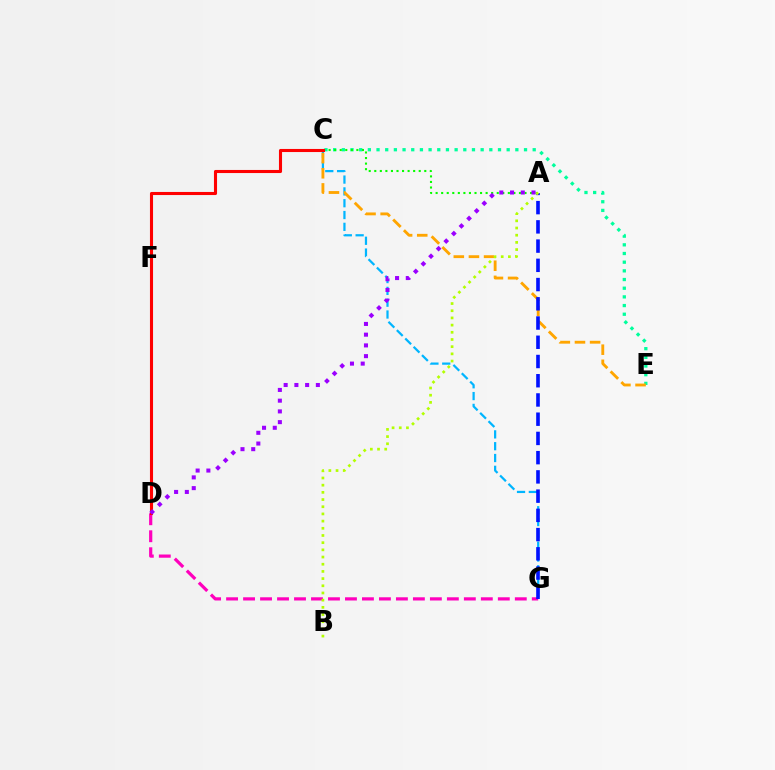{('C', 'E'): [{'color': '#00ff9d', 'line_style': 'dotted', 'thickness': 2.36}, {'color': '#ffa500', 'line_style': 'dashed', 'thickness': 2.06}], ('A', 'C'): [{'color': '#08ff00', 'line_style': 'dotted', 'thickness': 1.51}], ('D', 'G'): [{'color': '#ff00bd', 'line_style': 'dashed', 'thickness': 2.31}], ('C', 'G'): [{'color': '#00b5ff', 'line_style': 'dashed', 'thickness': 1.61}], ('A', 'G'): [{'color': '#0010ff', 'line_style': 'dashed', 'thickness': 2.61}], ('A', 'B'): [{'color': '#b3ff00', 'line_style': 'dotted', 'thickness': 1.95}], ('C', 'D'): [{'color': '#ff0000', 'line_style': 'solid', 'thickness': 2.22}], ('A', 'D'): [{'color': '#9b00ff', 'line_style': 'dotted', 'thickness': 2.92}]}